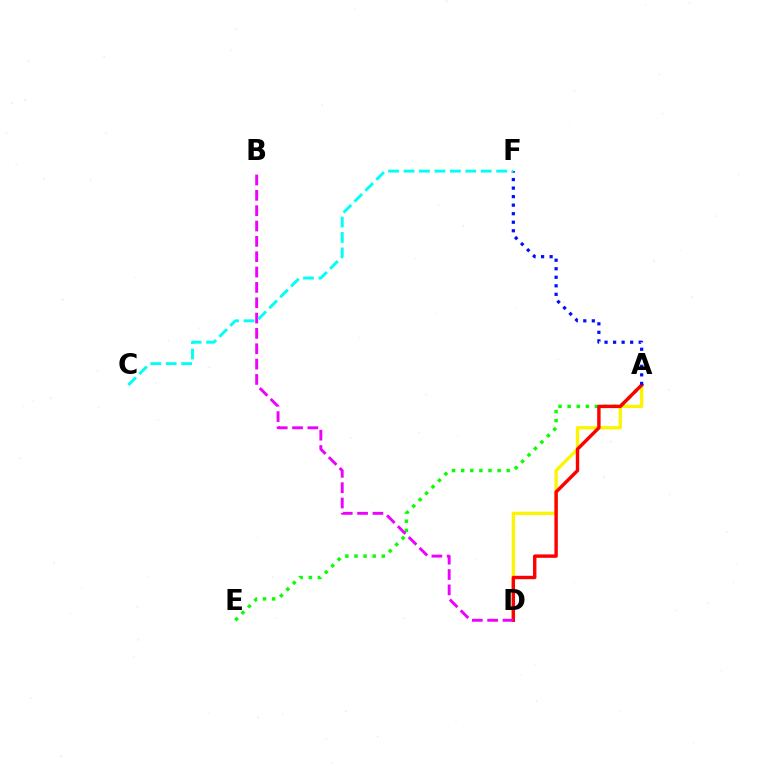{('A', 'D'): [{'color': '#fcf500', 'line_style': 'solid', 'thickness': 2.38}, {'color': '#ff0000', 'line_style': 'solid', 'thickness': 2.45}], ('A', 'E'): [{'color': '#08ff00', 'line_style': 'dotted', 'thickness': 2.47}], ('A', 'F'): [{'color': '#0010ff', 'line_style': 'dotted', 'thickness': 2.32}], ('B', 'D'): [{'color': '#ee00ff', 'line_style': 'dashed', 'thickness': 2.08}], ('C', 'F'): [{'color': '#00fff6', 'line_style': 'dashed', 'thickness': 2.1}]}